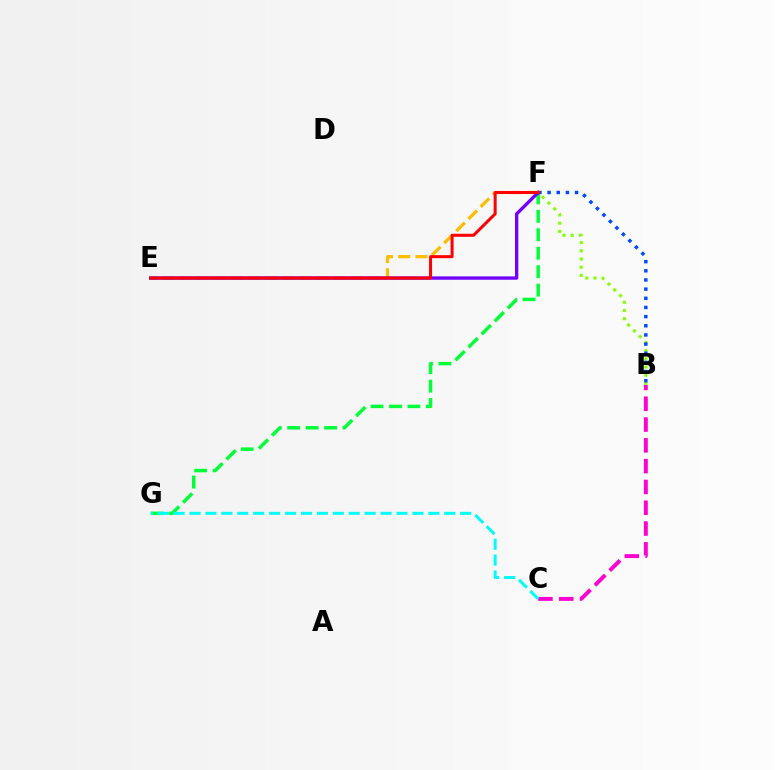{('E', 'F'): [{'color': '#ffbd00', 'line_style': 'dashed', 'thickness': 2.33}, {'color': '#7200ff', 'line_style': 'solid', 'thickness': 2.41}, {'color': '#ff0000', 'line_style': 'solid', 'thickness': 2.17}], ('F', 'G'): [{'color': '#00ff39', 'line_style': 'dashed', 'thickness': 2.5}], ('B', 'F'): [{'color': '#84ff00', 'line_style': 'dotted', 'thickness': 2.23}, {'color': '#004bff', 'line_style': 'dotted', 'thickness': 2.49}], ('B', 'C'): [{'color': '#ff00cf', 'line_style': 'dashed', 'thickness': 2.83}], ('C', 'G'): [{'color': '#00fff6', 'line_style': 'dashed', 'thickness': 2.16}]}